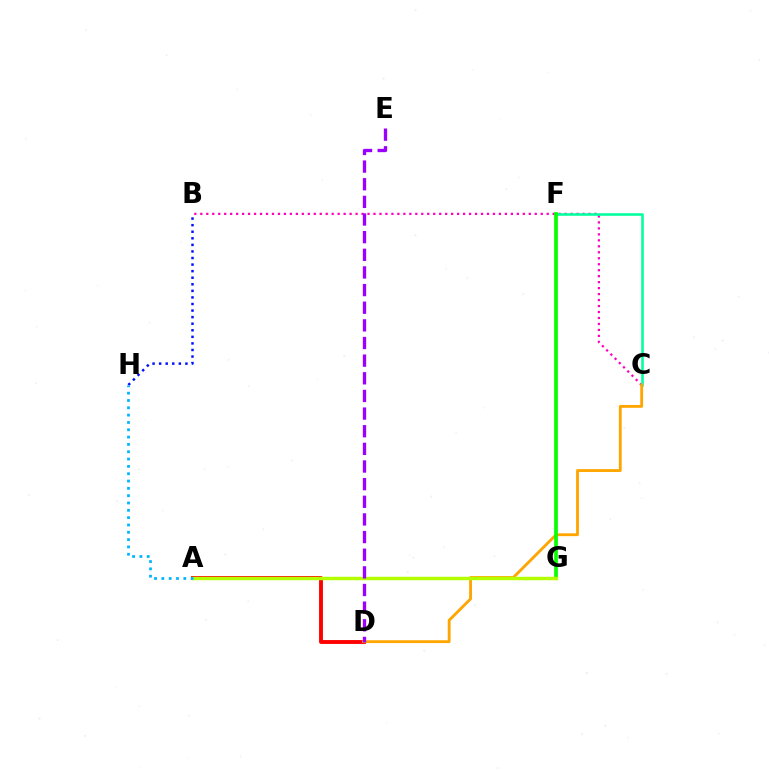{('B', 'H'): [{'color': '#0010ff', 'line_style': 'dotted', 'thickness': 1.79}], ('B', 'C'): [{'color': '#ff00bd', 'line_style': 'dotted', 'thickness': 1.62}], ('A', 'D'): [{'color': '#ff0000', 'line_style': 'solid', 'thickness': 2.79}], ('C', 'F'): [{'color': '#00ff9d', 'line_style': 'solid', 'thickness': 1.85}], ('C', 'D'): [{'color': '#ffa500', 'line_style': 'solid', 'thickness': 2.04}], ('F', 'G'): [{'color': '#08ff00', 'line_style': 'solid', 'thickness': 2.68}], ('A', 'G'): [{'color': '#b3ff00', 'line_style': 'solid', 'thickness': 2.47}], ('D', 'E'): [{'color': '#9b00ff', 'line_style': 'dashed', 'thickness': 2.4}], ('A', 'H'): [{'color': '#00b5ff', 'line_style': 'dotted', 'thickness': 1.99}]}